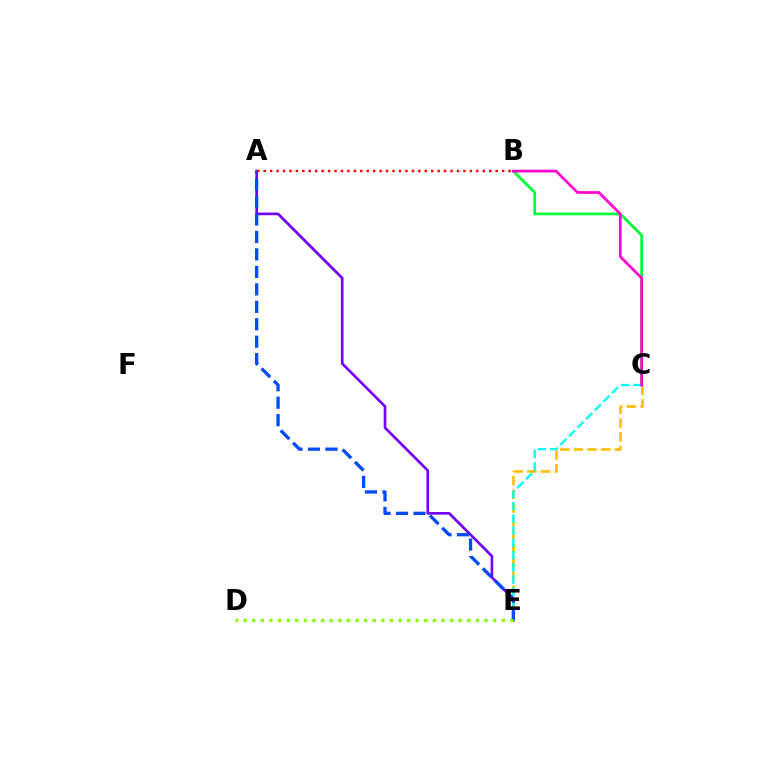{('A', 'E'): [{'color': '#7200ff', 'line_style': 'solid', 'thickness': 1.92}, {'color': '#004bff', 'line_style': 'dashed', 'thickness': 2.37}], ('C', 'E'): [{'color': '#ffbd00', 'line_style': 'dashed', 'thickness': 1.86}, {'color': '#00fff6', 'line_style': 'dashed', 'thickness': 1.66}], ('B', 'C'): [{'color': '#00ff39', 'line_style': 'solid', 'thickness': 1.99}, {'color': '#ff00cf', 'line_style': 'solid', 'thickness': 1.96}], ('D', 'E'): [{'color': '#84ff00', 'line_style': 'dotted', 'thickness': 2.34}], ('A', 'B'): [{'color': '#ff0000', 'line_style': 'dotted', 'thickness': 1.75}]}